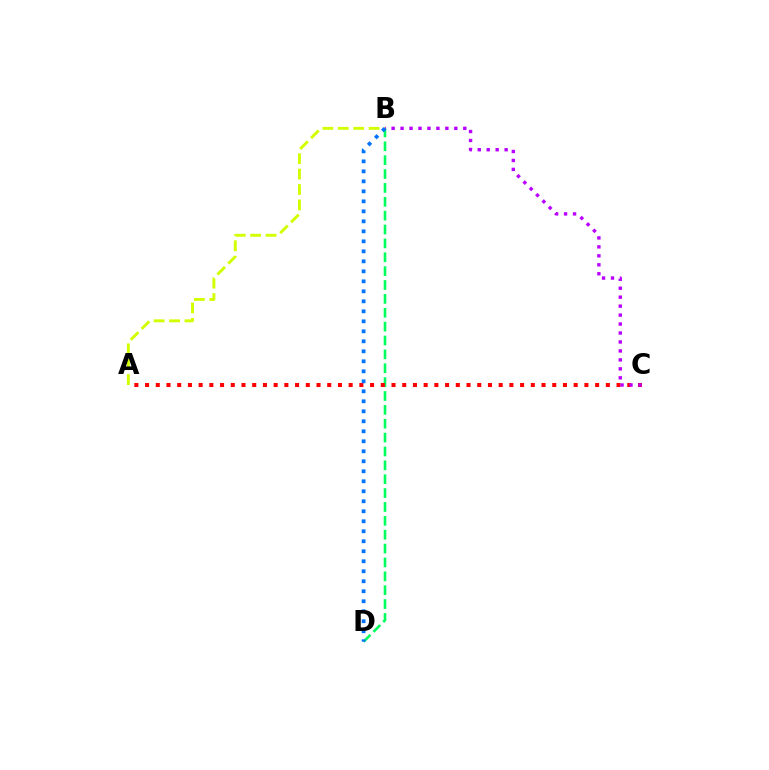{('A', 'B'): [{'color': '#d1ff00', 'line_style': 'dashed', 'thickness': 2.09}], ('B', 'D'): [{'color': '#00ff5c', 'line_style': 'dashed', 'thickness': 1.88}, {'color': '#0074ff', 'line_style': 'dotted', 'thickness': 2.72}], ('A', 'C'): [{'color': '#ff0000', 'line_style': 'dotted', 'thickness': 2.91}], ('B', 'C'): [{'color': '#b900ff', 'line_style': 'dotted', 'thickness': 2.43}]}